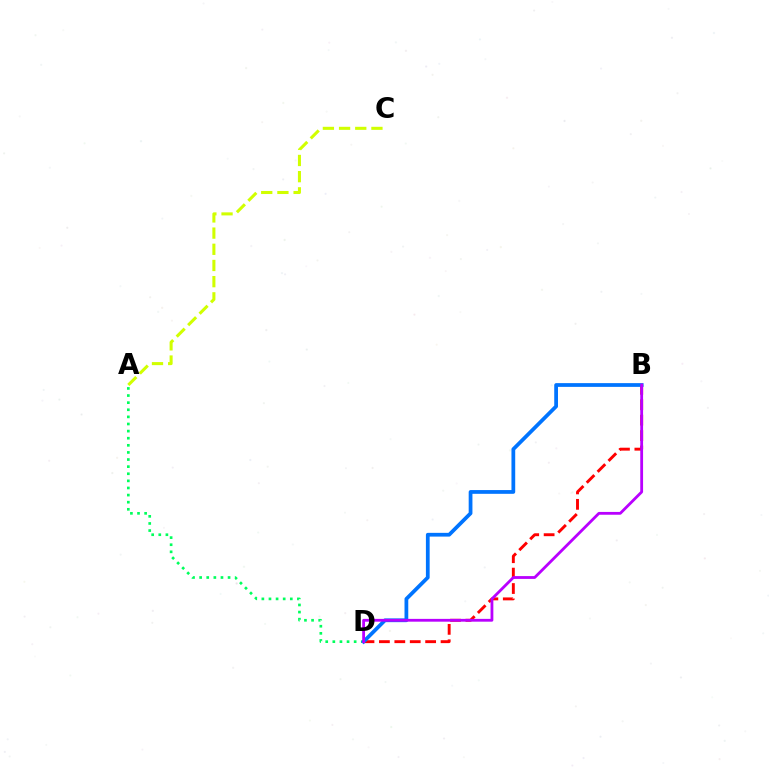{('B', 'D'): [{'color': '#ff0000', 'line_style': 'dashed', 'thickness': 2.09}, {'color': '#0074ff', 'line_style': 'solid', 'thickness': 2.7}, {'color': '#b900ff', 'line_style': 'solid', 'thickness': 2.02}], ('A', 'C'): [{'color': '#d1ff00', 'line_style': 'dashed', 'thickness': 2.2}], ('A', 'D'): [{'color': '#00ff5c', 'line_style': 'dotted', 'thickness': 1.93}]}